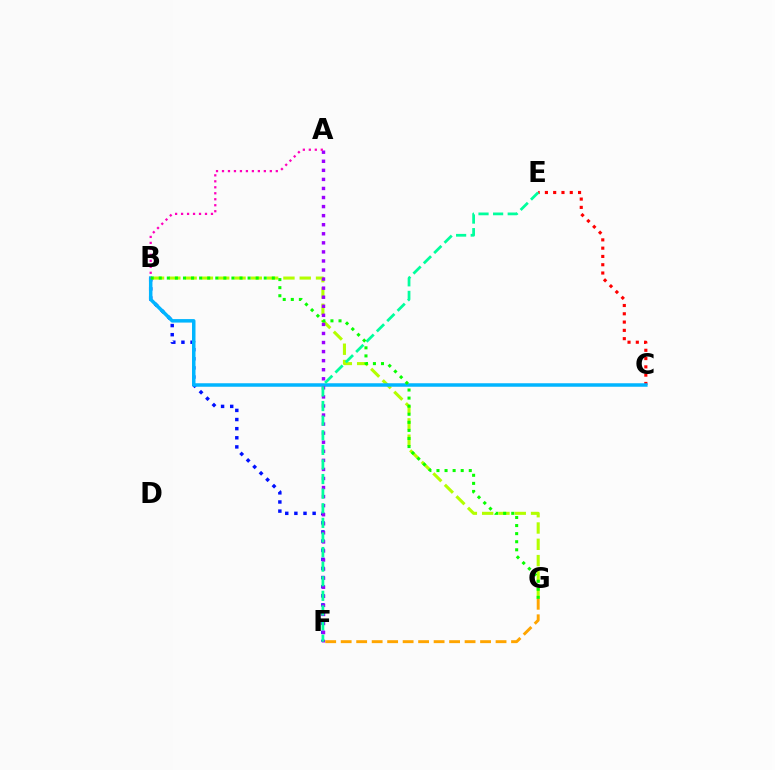{('B', 'F'): [{'color': '#0010ff', 'line_style': 'dotted', 'thickness': 2.48}], ('C', 'E'): [{'color': '#ff0000', 'line_style': 'dotted', 'thickness': 2.25}], ('B', 'G'): [{'color': '#b3ff00', 'line_style': 'dashed', 'thickness': 2.21}, {'color': '#08ff00', 'line_style': 'dotted', 'thickness': 2.19}], ('B', 'C'): [{'color': '#00b5ff', 'line_style': 'solid', 'thickness': 2.52}], ('A', 'F'): [{'color': '#9b00ff', 'line_style': 'dotted', 'thickness': 2.46}], ('A', 'B'): [{'color': '#ff00bd', 'line_style': 'dotted', 'thickness': 1.62}], ('E', 'F'): [{'color': '#00ff9d', 'line_style': 'dashed', 'thickness': 1.98}], ('F', 'G'): [{'color': '#ffa500', 'line_style': 'dashed', 'thickness': 2.1}]}